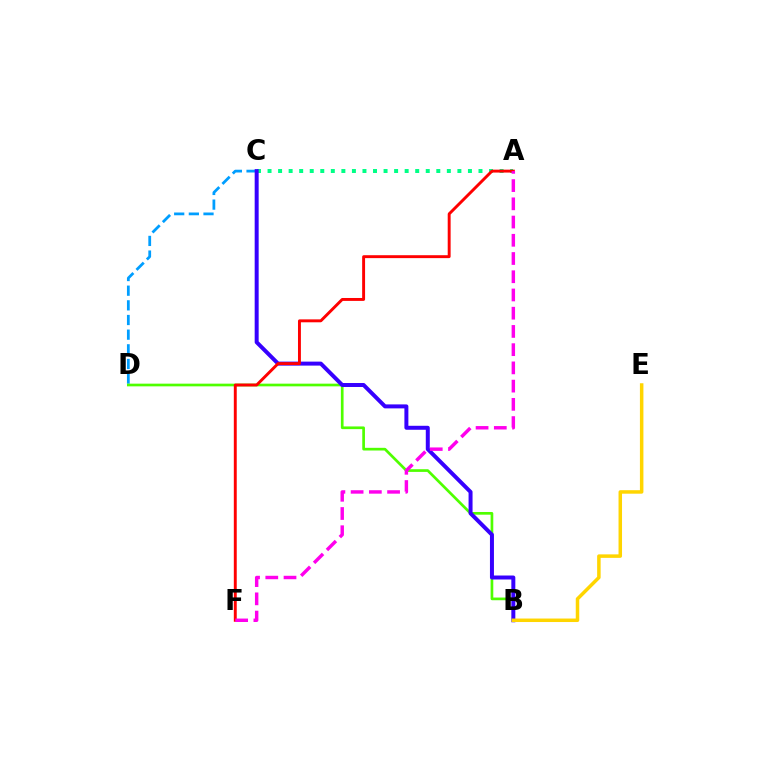{('C', 'D'): [{'color': '#009eff', 'line_style': 'dashed', 'thickness': 1.99}], ('A', 'C'): [{'color': '#00ff86', 'line_style': 'dotted', 'thickness': 2.87}], ('B', 'D'): [{'color': '#4fff00', 'line_style': 'solid', 'thickness': 1.94}], ('B', 'C'): [{'color': '#3700ff', 'line_style': 'solid', 'thickness': 2.87}], ('B', 'E'): [{'color': '#ffd500', 'line_style': 'solid', 'thickness': 2.52}], ('A', 'F'): [{'color': '#ff0000', 'line_style': 'solid', 'thickness': 2.1}, {'color': '#ff00ed', 'line_style': 'dashed', 'thickness': 2.48}]}